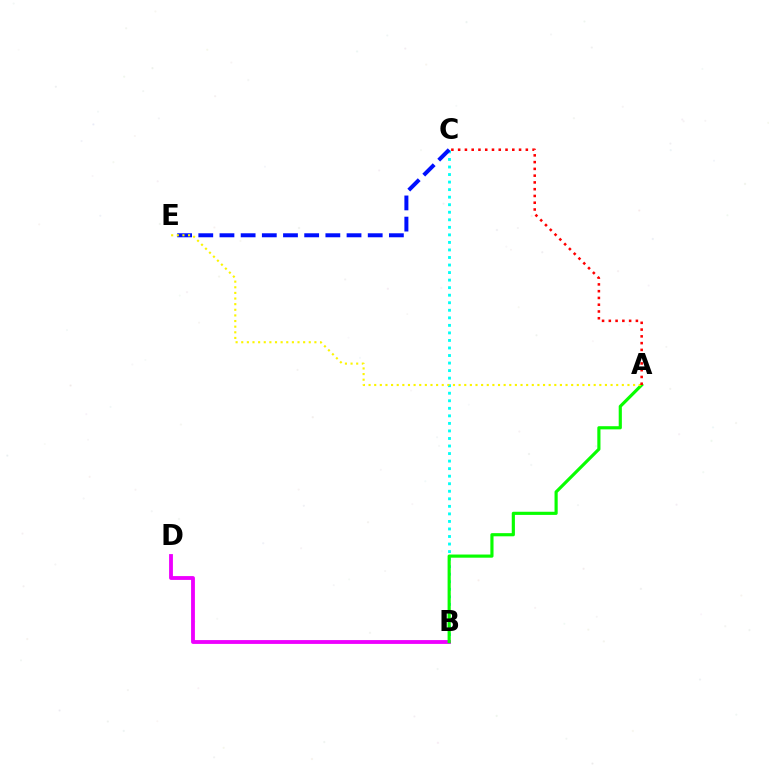{('B', 'C'): [{'color': '#00fff6', 'line_style': 'dotted', 'thickness': 2.05}], ('C', 'E'): [{'color': '#0010ff', 'line_style': 'dashed', 'thickness': 2.88}], ('B', 'D'): [{'color': '#ee00ff', 'line_style': 'solid', 'thickness': 2.76}], ('A', 'B'): [{'color': '#08ff00', 'line_style': 'solid', 'thickness': 2.27}], ('A', 'E'): [{'color': '#fcf500', 'line_style': 'dotted', 'thickness': 1.53}], ('A', 'C'): [{'color': '#ff0000', 'line_style': 'dotted', 'thickness': 1.84}]}